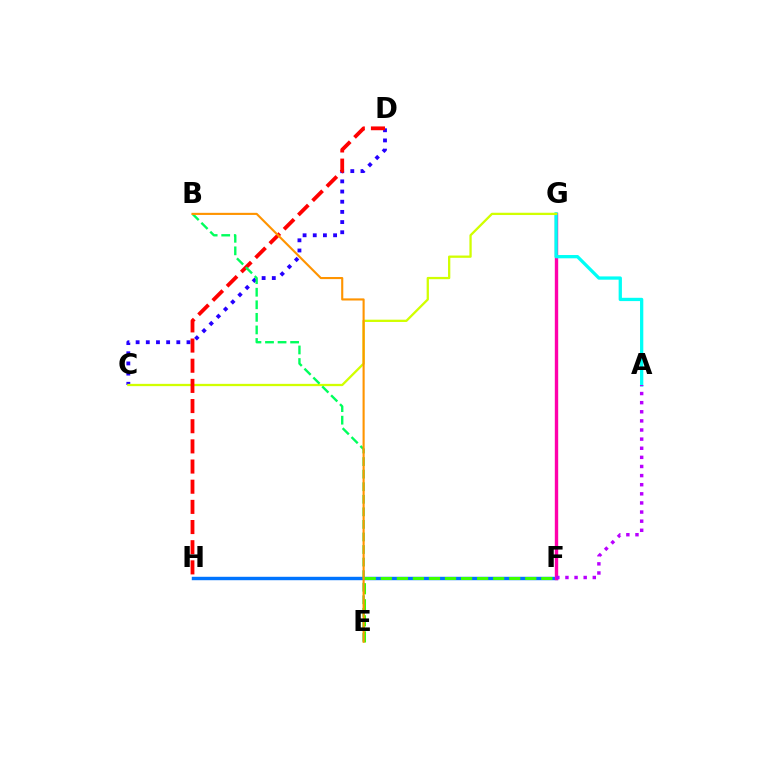{('C', 'D'): [{'color': '#2500ff', 'line_style': 'dotted', 'thickness': 2.76}], ('F', 'H'): [{'color': '#0074ff', 'line_style': 'solid', 'thickness': 2.47}], ('F', 'G'): [{'color': '#ff00ac', 'line_style': 'solid', 'thickness': 2.44}], ('A', 'G'): [{'color': '#00fff6', 'line_style': 'solid', 'thickness': 2.36}], ('E', 'F'): [{'color': '#3dff00', 'line_style': 'dashed', 'thickness': 2.18}], ('C', 'G'): [{'color': '#d1ff00', 'line_style': 'solid', 'thickness': 1.65}], ('D', 'H'): [{'color': '#ff0000', 'line_style': 'dashed', 'thickness': 2.74}], ('B', 'E'): [{'color': '#00ff5c', 'line_style': 'dashed', 'thickness': 1.71}, {'color': '#ff9400', 'line_style': 'solid', 'thickness': 1.53}], ('A', 'F'): [{'color': '#b900ff', 'line_style': 'dotted', 'thickness': 2.48}]}